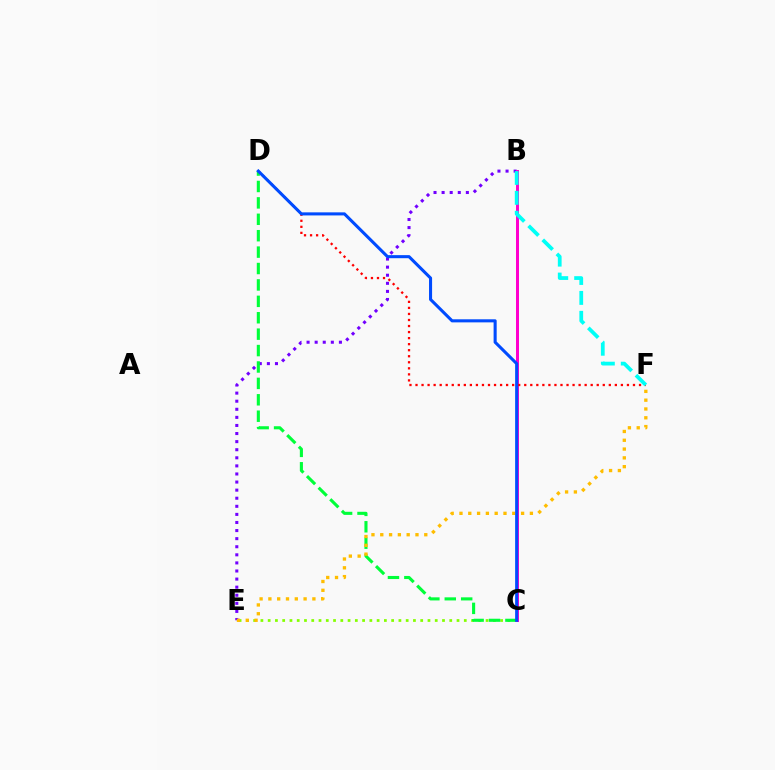{('B', 'E'): [{'color': '#7200ff', 'line_style': 'dotted', 'thickness': 2.2}], ('C', 'E'): [{'color': '#84ff00', 'line_style': 'dotted', 'thickness': 1.97}], ('C', 'D'): [{'color': '#00ff39', 'line_style': 'dashed', 'thickness': 2.23}, {'color': '#004bff', 'line_style': 'solid', 'thickness': 2.21}], ('B', 'C'): [{'color': '#ff00cf', 'line_style': 'solid', 'thickness': 2.16}], ('E', 'F'): [{'color': '#ffbd00', 'line_style': 'dotted', 'thickness': 2.39}], ('D', 'F'): [{'color': '#ff0000', 'line_style': 'dotted', 'thickness': 1.64}], ('B', 'F'): [{'color': '#00fff6', 'line_style': 'dashed', 'thickness': 2.71}]}